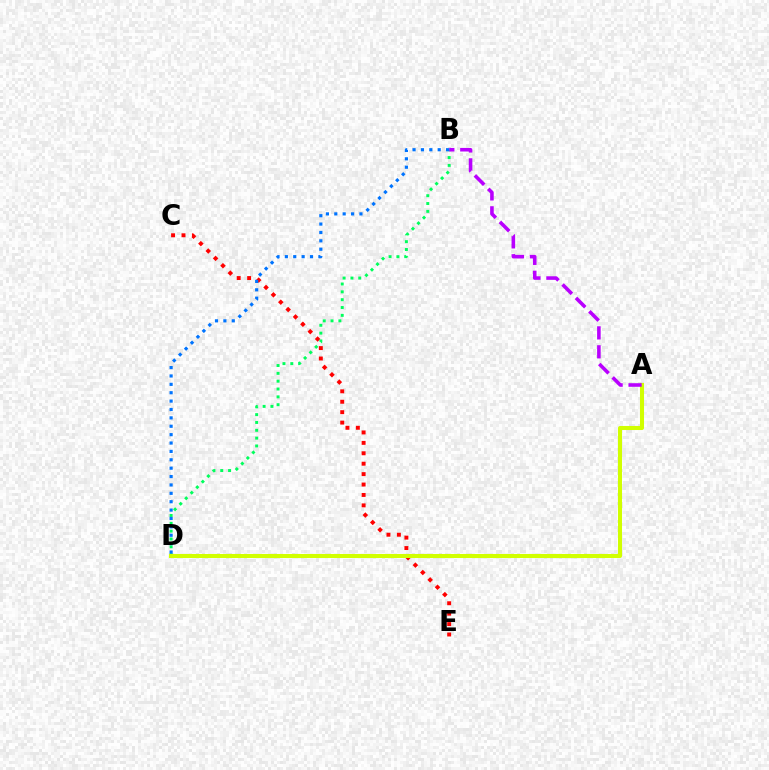{('C', 'E'): [{'color': '#ff0000', 'line_style': 'dotted', 'thickness': 2.83}], ('B', 'D'): [{'color': '#00ff5c', 'line_style': 'dotted', 'thickness': 2.13}, {'color': '#0074ff', 'line_style': 'dotted', 'thickness': 2.28}], ('A', 'D'): [{'color': '#d1ff00', 'line_style': 'solid', 'thickness': 2.92}], ('A', 'B'): [{'color': '#b900ff', 'line_style': 'dashed', 'thickness': 2.57}]}